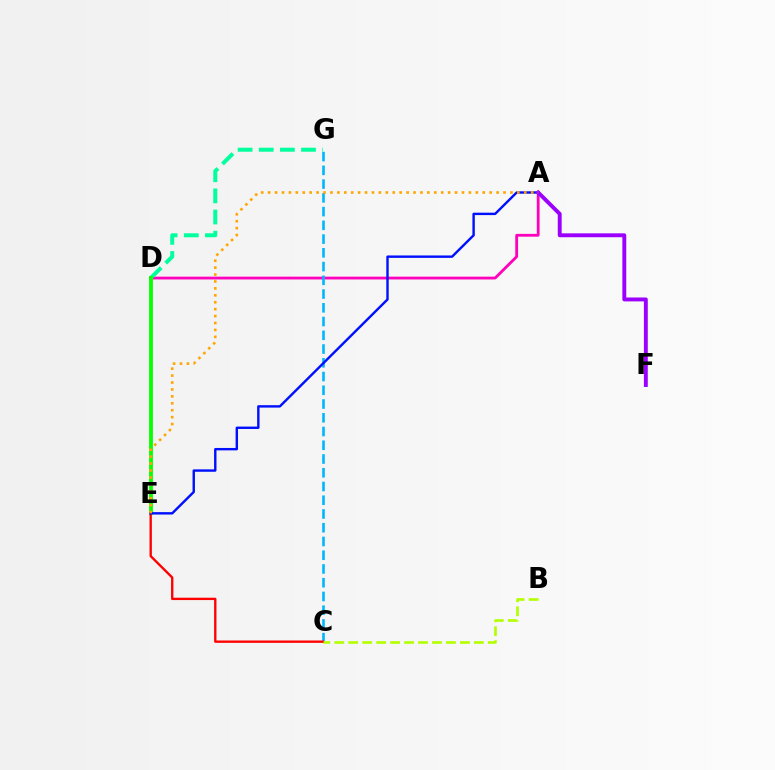{('A', 'D'): [{'color': '#ff00bd', 'line_style': 'solid', 'thickness': 2.01}], ('D', 'G'): [{'color': '#00ff9d', 'line_style': 'dashed', 'thickness': 2.87}], ('C', 'G'): [{'color': '#00b5ff', 'line_style': 'dashed', 'thickness': 1.87}], ('D', 'E'): [{'color': '#08ff00', 'line_style': 'solid', 'thickness': 2.75}], ('C', 'E'): [{'color': '#ff0000', 'line_style': 'solid', 'thickness': 1.69}], ('A', 'E'): [{'color': '#0010ff', 'line_style': 'solid', 'thickness': 1.73}, {'color': '#ffa500', 'line_style': 'dotted', 'thickness': 1.88}], ('B', 'C'): [{'color': '#b3ff00', 'line_style': 'dashed', 'thickness': 1.9}], ('A', 'F'): [{'color': '#9b00ff', 'line_style': 'solid', 'thickness': 2.81}]}